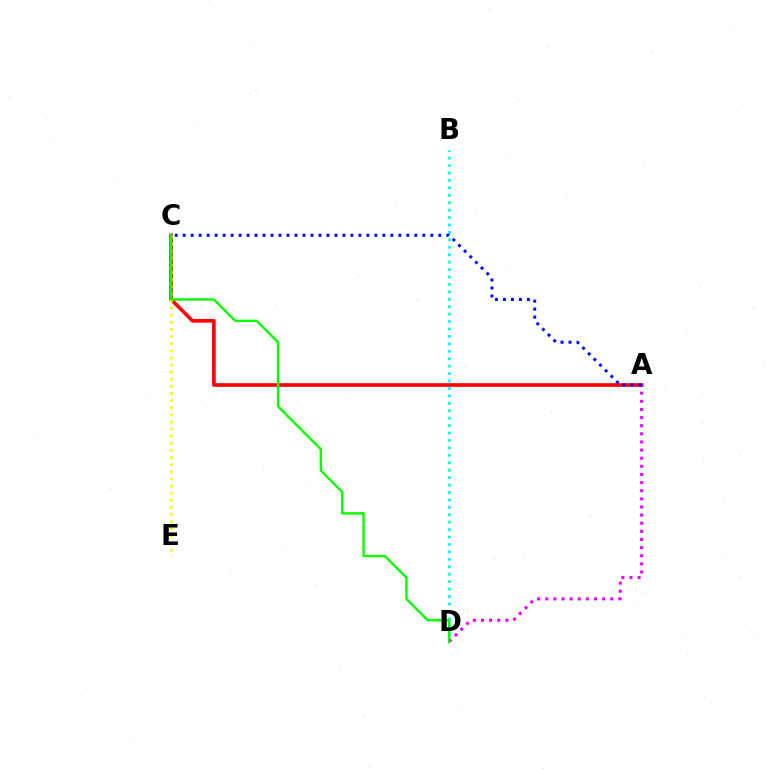{('B', 'D'): [{'color': '#00fff6', 'line_style': 'dotted', 'thickness': 2.02}], ('A', 'C'): [{'color': '#ff0000', 'line_style': 'solid', 'thickness': 2.6}, {'color': '#0010ff', 'line_style': 'dotted', 'thickness': 2.17}], ('A', 'D'): [{'color': '#ee00ff', 'line_style': 'dotted', 'thickness': 2.21}], ('C', 'E'): [{'color': '#fcf500', 'line_style': 'dotted', 'thickness': 1.93}], ('C', 'D'): [{'color': '#08ff00', 'line_style': 'solid', 'thickness': 1.72}]}